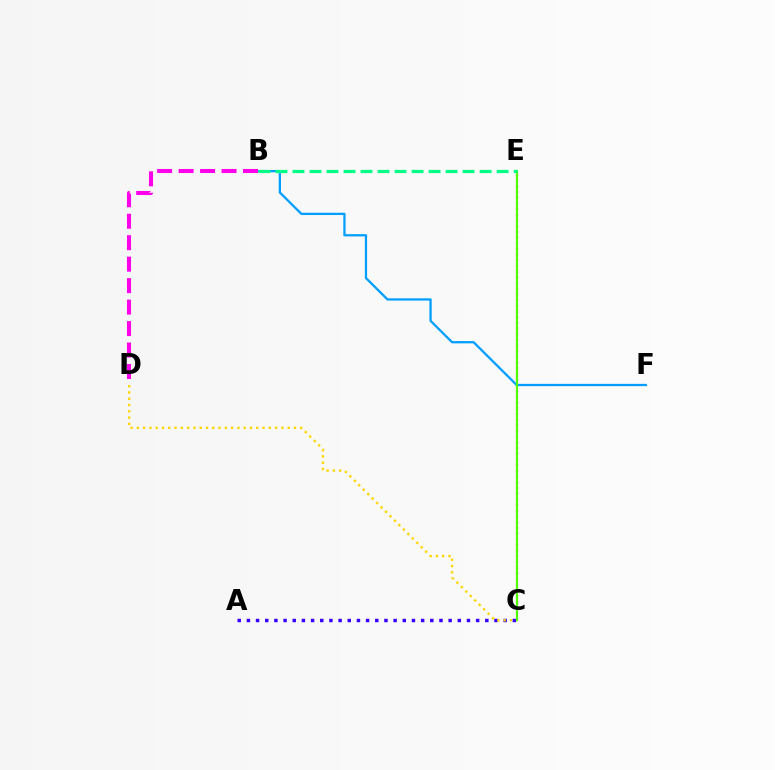{('A', 'C'): [{'color': '#3700ff', 'line_style': 'dotted', 'thickness': 2.49}], ('C', 'E'): [{'color': '#ff0000', 'line_style': 'dotted', 'thickness': 1.55}, {'color': '#4fff00', 'line_style': 'solid', 'thickness': 1.54}], ('B', 'F'): [{'color': '#009eff', 'line_style': 'solid', 'thickness': 1.63}], ('C', 'D'): [{'color': '#ffd500', 'line_style': 'dotted', 'thickness': 1.71}], ('B', 'E'): [{'color': '#00ff86', 'line_style': 'dashed', 'thickness': 2.31}], ('B', 'D'): [{'color': '#ff00ed', 'line_style': 'dashed', 'thickness': 2.92}]}